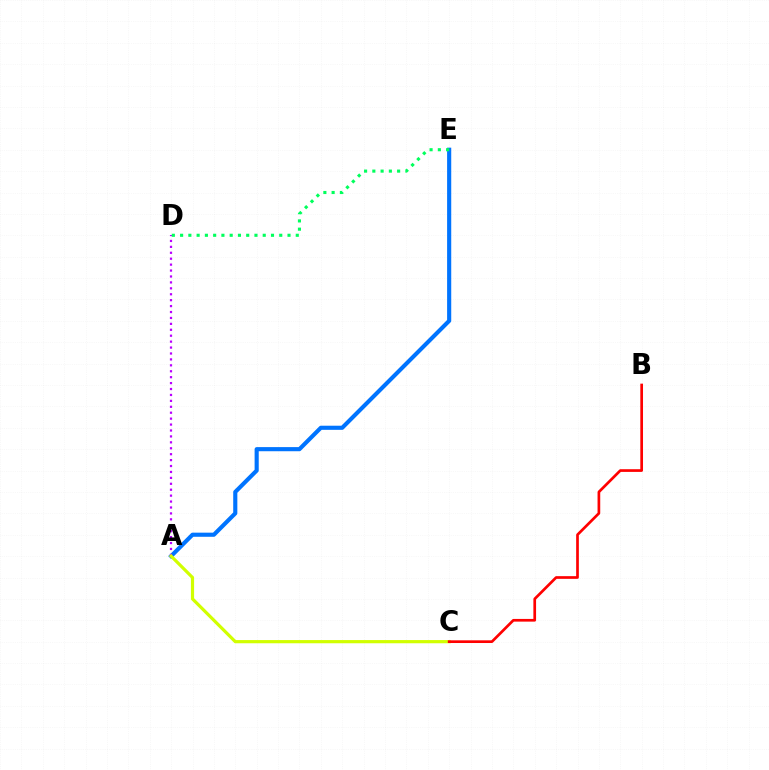{('A', 'E'): [{'color': '#0074ff', 'line_style': 'solid', 'thickness': 2.97}], ('A', 'D'): [{'color': '#b900ff', 'line_style': 'dotted', 'thickness': 1.61}], ('A', 'C'): [{'color': '#d1ff00', 'line_style': 'solid', 'thickness': 2.3}], ('B', 'C'): [{'color': '#ff0000', 'line_style': 'solid', 'thickness': 1.94}], ('D', 'E'): [{'color': '#00ff5c', 'line_style': 'dotted', 'thickness': 2.24}]}